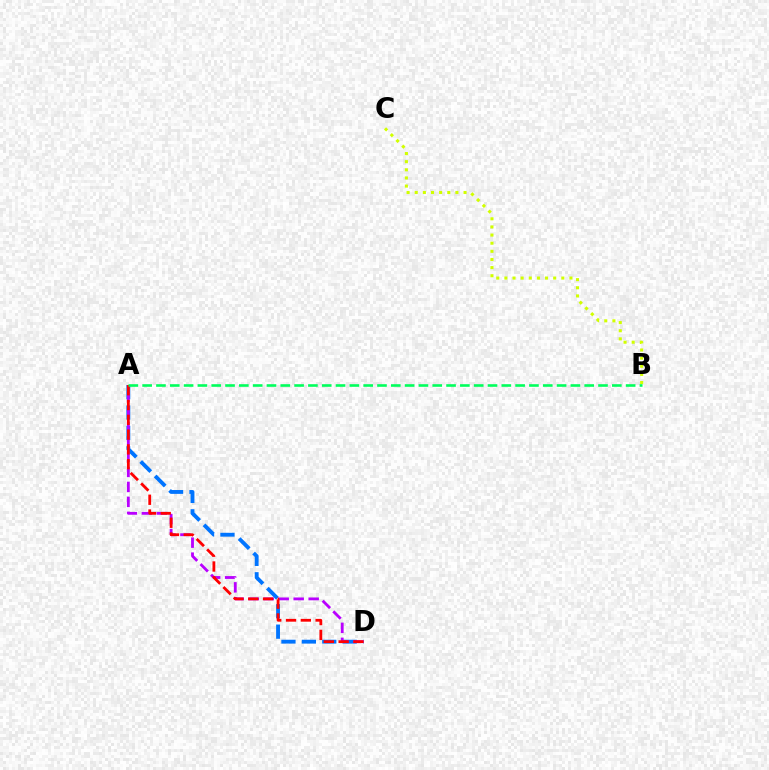{('B', 'C'): [{'color': '#d1ff00', 'line_style': 'dotted', 'thickness': 2.21}], ('A', 'D'): [{'color': '#0074ff', 'line_style': 'dashed', 'thickness': 2.77}, {'color': '#b900ff', 'line_style': 'dashed', 'thickness': 2.04}, {'color': '#ff0000', 'line_style': 'dashed', 'thickness': 2.01}], ('A', 'B'): [{'color': '#00ff5c', 'line_style': 'dashed', 'thickness': 1.88}]}